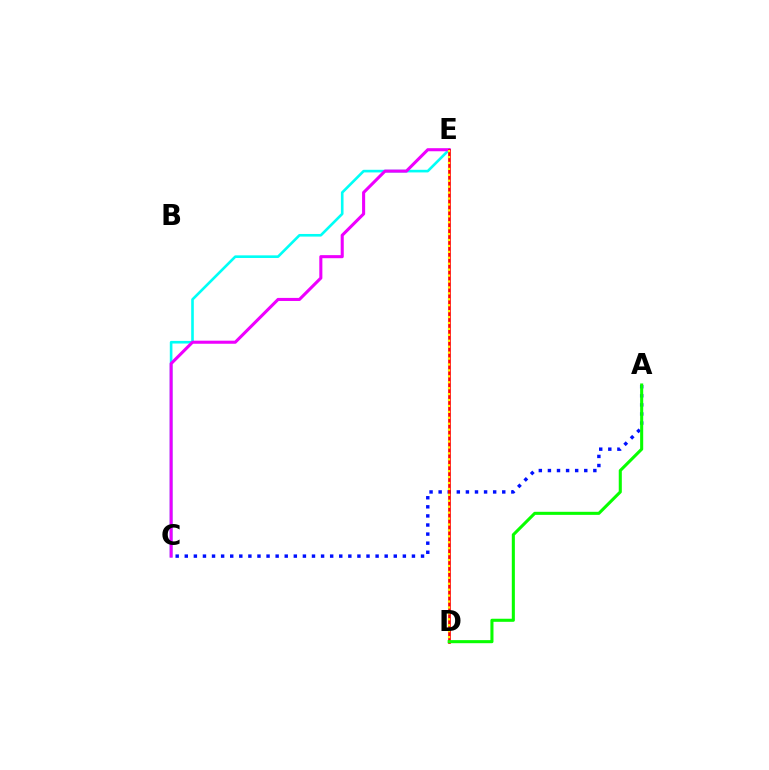{('A', 'C'): [{'color': '#0010ff', 'line_style': 'dotted', 'thickness': 2.47}], ('C', 'E'): [{'color': '#00fff6', 'line_style': 'solid', 'thickness': 1.89}, {'color': '#ee00ff', 'line_style': 'solid', 'thickness': 2.21}], ('D', 'E'): [{'color': '#ff0000', 'line_style': 'solid', 'thickness': 1.93}, {'color': '#fcf500', 'line_style': 'dotted', 'thickness': 1.61}], ('A', 'D'): [{'color': '#08ff00', 'line_style': 'solid', 'thickness': 2.21}]}